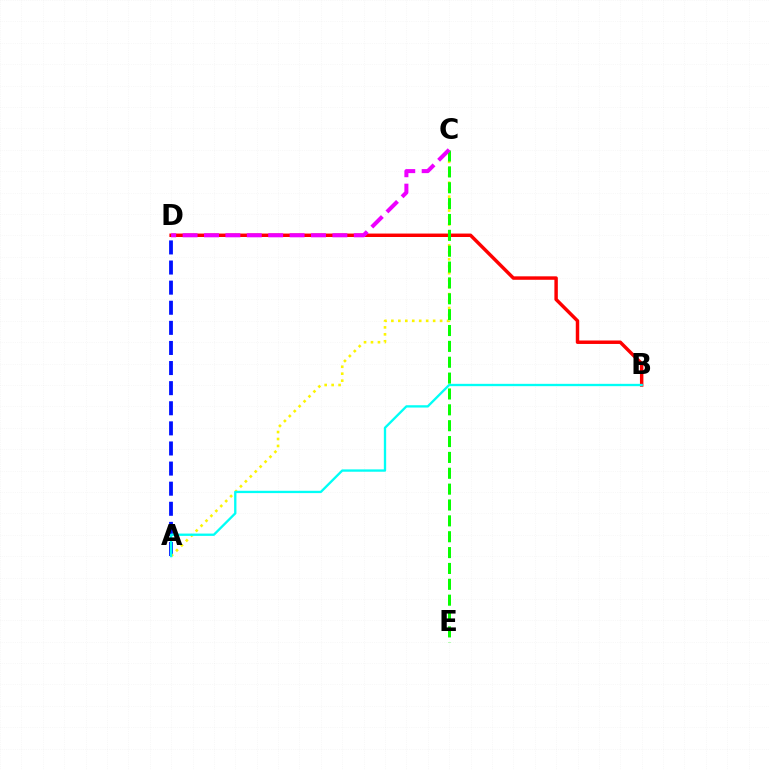{('A', 'D'): [{'color': '#0010ff', 'line_style': 'dashed', 'thickness': 2.73}], ('B', 'D'): [{'color': '#ff0000', 'line_style': 'solid', 'thickness': 2.49}], ('A', 'C'): [{'color': '#fcf500', 'line_style': 'dotted', 'thickness': 1.89}], ('C', 'E'): [{'color': '#08ff00', 'line_style': 'dashed', 'thickness': 2.15}], ('A', 'B'): [{'color': '#00fff6', 'line_style': 'solid', 'thickness': 1.68}], ('C', 'D'): [{'color': '#ee00ff', 'line_style': 'dashed', 'thickness': 2.91}]}